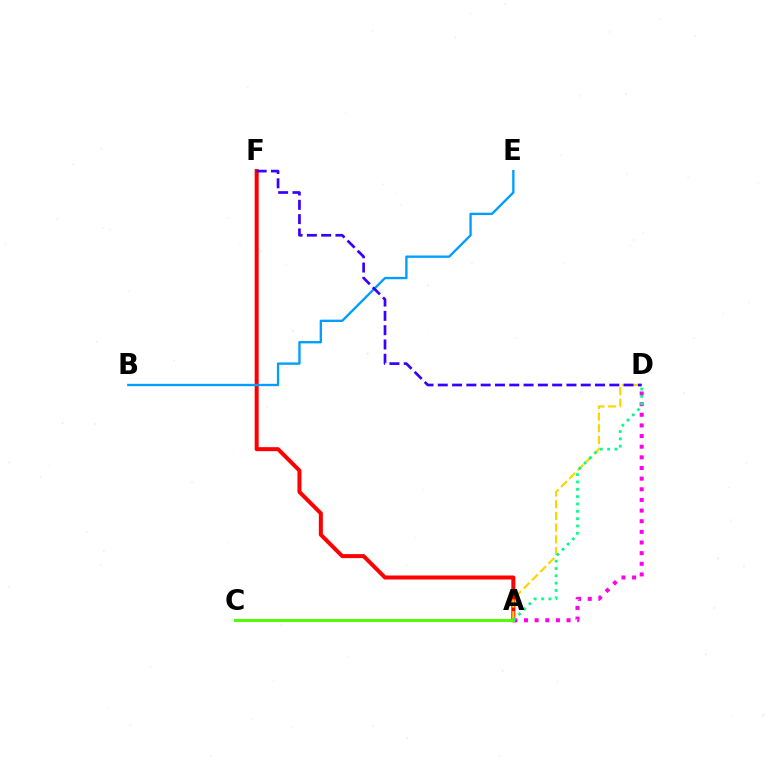{('A', 'F'): [{'color': '#ff0000', 'line_style': 'solid', 'thickness': 2.89}], ('A', 'D'): [{'color': '#ffd500', 'line_style': 'dashed', 'thickness': 1.59}, {'color': '#ff00ed', 'line_style': 'dotted', 'thickness': 2.89}, {'color': '#00ff86', 'line_style': 'dotted', 'thickness': 1.99}], ('B', 'E'): [{'color': '#009eff', 'line_style': 'solid', 'thickness': 1.69}], ('A', 'C'): [{'color': '#4fff00', 'line_style': 'solid', 'thickness': 2.14}], ('D', 'F'): [{'color': '#3700ff', 'line_style': 'dashed', 'thickness': 1.94}]}